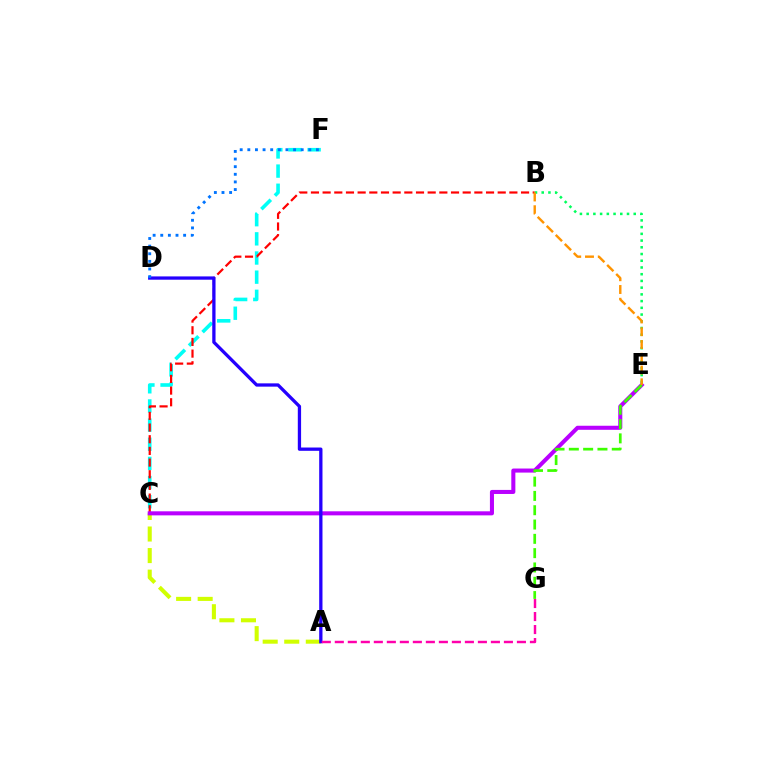{('C', 'F'): [{'color': '#00fff6', 'line_style': 'dashed', 'thickness': 2.6}], ('B', 'C'): [{'color': '#ff0000', 'line_style': 'dashed', 'thickness': 1.59}], ('A', 'C'): [{'color': '#d1ff00', 'line_style': 'dashed', 'thickness': 2.93}], ('C', 'E'): [{'color': '#b900ff', 'line_style': 'solid', 'thickness': 2.92}], ('A', 'D'): [{'color': '#2500ff', 'line_style': 'solid', 'thickness': 2.37}], ('E', 'G'): [{'color': '#3dff00', 'line_style': 'dashed', 'thickness': 1.94}], ('B', 'E'): [{'color': '#00ff5c', 'line_style': 'dotted', 'thickness': 1.83}, {'color': '#ff9400', 'line_style': 'dashed', 'thickness': 1.74}], ('D', 'F'): [{'color': '#0074ff', 'line_style': 'dotted', 'thickness': 2.07}], ('A', 'G'): [{'color': '#ff00ac', 'line_style': 'dashed', 'thickness': 1.77}]}